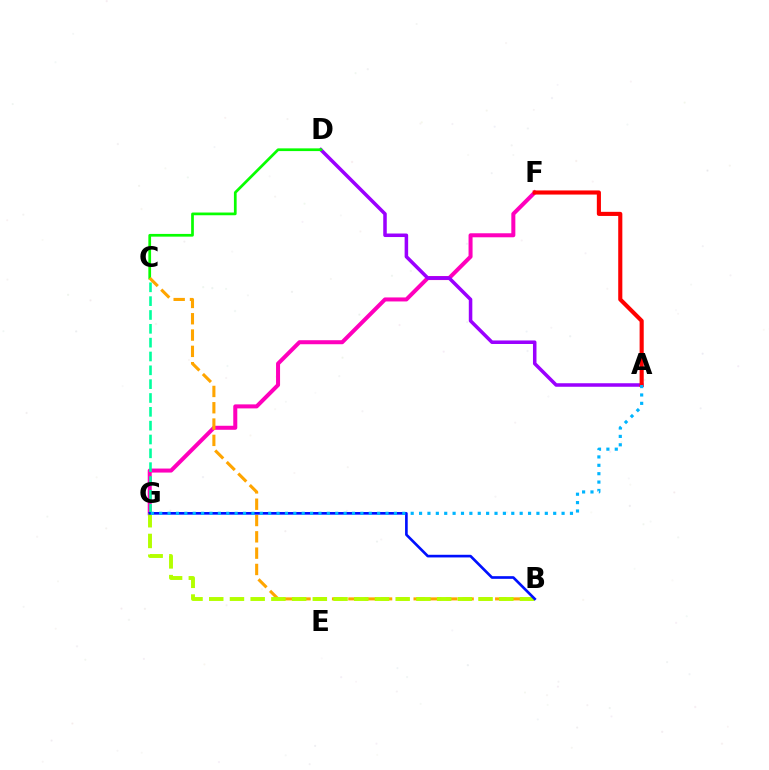{('F', 'G'): [{'color': '#ff00bd', 'line_style': 'solid', 'thickness': 2.89}], ('A', 'D'): [{'color': '#9b00ff', 'line_style': 'solid', 'thickness': 2.54}], ('C', 'D'): [{'color': '#08ff00', 'line_style': 'solid', 'thickness': 1.96}], ('C', 'G'): [{'color': '#00ff9d', 'line_style': 'dashed', 'thickness': 1.88}], ('B', 'C'): [{'color': '#ffa500', 'line_style': 'dashed', 'thickness': 2.22}], ('A', 'F'): [{'color': '#ff0000', 'line_style': 'solid', 'thickness': 2.96}], ('B', 'G'): [{'color': '#b3ff00', 'line_style': 'dashed', 'thickness': 2.81}, {'color': '#0010ff', 'line_style': 'solid', 'thickness': 1.91}], ('A', 'G'): [{'color': '#00b5ff', 'line_style': 'dotted', 'thickness': 2.28}]}